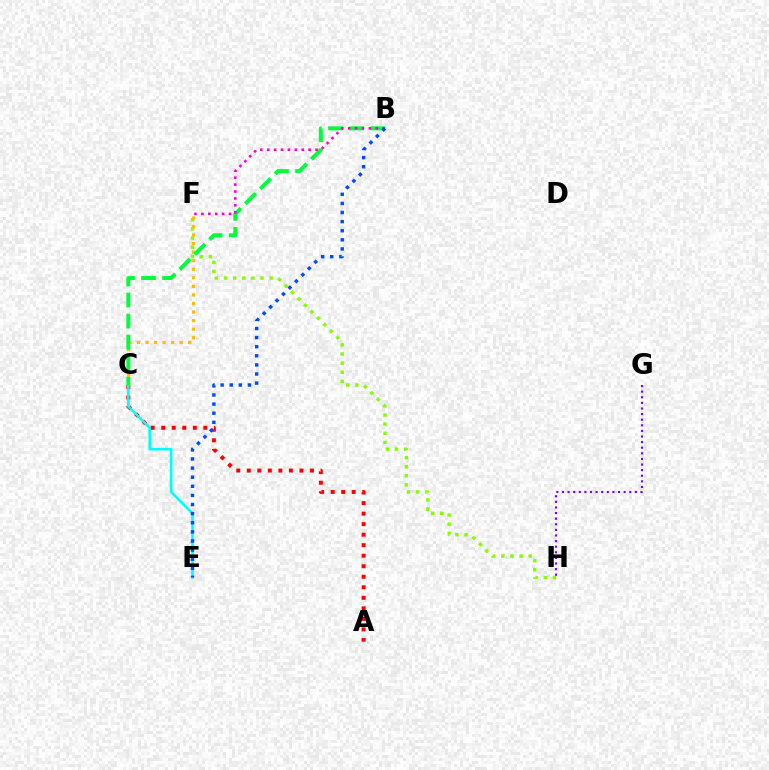{('A', 'C'): [{'color': '#ff0000', 'line_style': 'dotted', 'thickness': 2.86}], ('F', 'H'): [{'color': '#84ff00', 'line_style': 'dotted', 'thickness': 2.48}], ('C', 'E'): [{'color': '#00fff6', 'line_style': 'solid', 'thickness': 1.88}], ('C', 'F'): [{'color': '#ffbd00', 'line_style': 'dotted', 'thickness': 2.32}], ('G', 'H'): [{'color': '#7200ff', 'line_style': 'dotted', 'thickness': 1.52}], ('B', 'C'): [{'color': '#00ff39', 'line_style': 'dashed', 'thickness': 2.86}], ('B', 'F'): [{'color': '#ff00cf', 'line_style': 'dotted', 'thickness': 1.88}], ('B', 'E'): [{'color': '#004bff', 'line_style': 'dotted', 'thickness': 2.47}]}